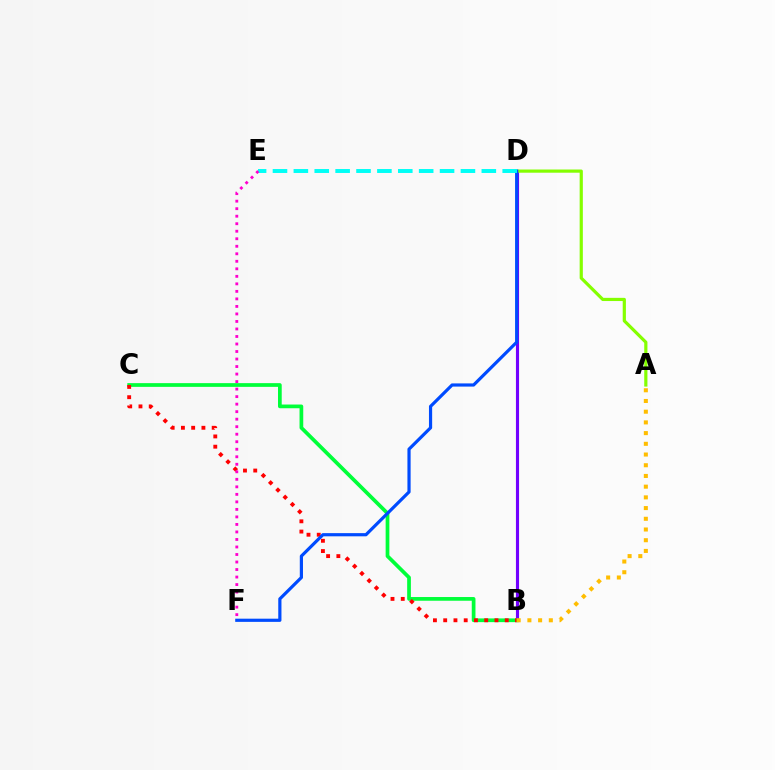{('B', 'D'): [{'color': '#7200ff', 'line_style': 'solid', 'thickness': 2.25}], ('A', 'D'): [{'color': '#84ff00', 'line_style': 'solid', 'thickness': 2.3}], ('B', 'C'): [{'color': '#00ff39', 'line_style': 'solid', 'thickness': 2.68}, {'color': '#ff0000', 'line_style': 'dotted', 'thickness': 2.79}], ('D', 'F'): [{'color': '#004bff', 'line_style': 'solid', 'thickness': 2.3}], ('A', 'B'): [{'color': '#ffbd00', 'line_style': 'dotted', 'thickness': 2.91}], ('D', 'E'): [{'color': '#00fff6', 'line_style': 'dashed', 'thickness': 2.84}], ('E', 'F'): [{'color': '#ff00cf', 'line_style': 'dotted', 'thickness': 2.04}]}